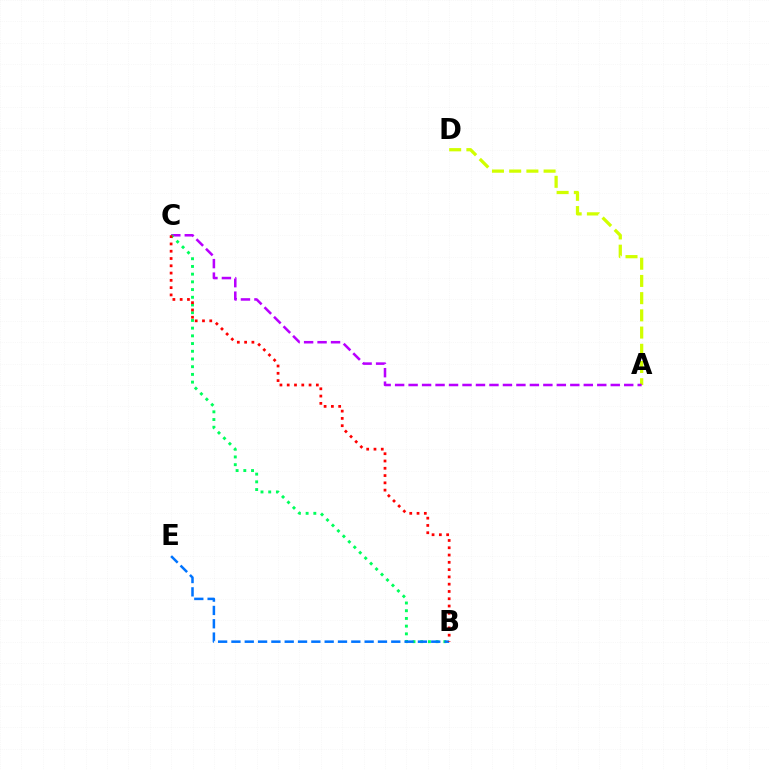{('A', 'D'): [{'color': '#d1ff00', 'line_style': 'dashed', 'thickness': 2.34}], ('A', 'C'): [{'color': '#b900ff', 'line_style': 'dashed', 'thickness': 1.83}], ('B', 'C'): [{'color': '#00ff5c', 'line_style': 'dotted', 'thickness': 2.1}, {'color': '#ff0000', 'line_style': 'dotted', 'thickness': 1.98}], ('B', 'E'): [{'color': '#0074ff', 'line_style': 'dashed', 'thickness': 1.81}]}